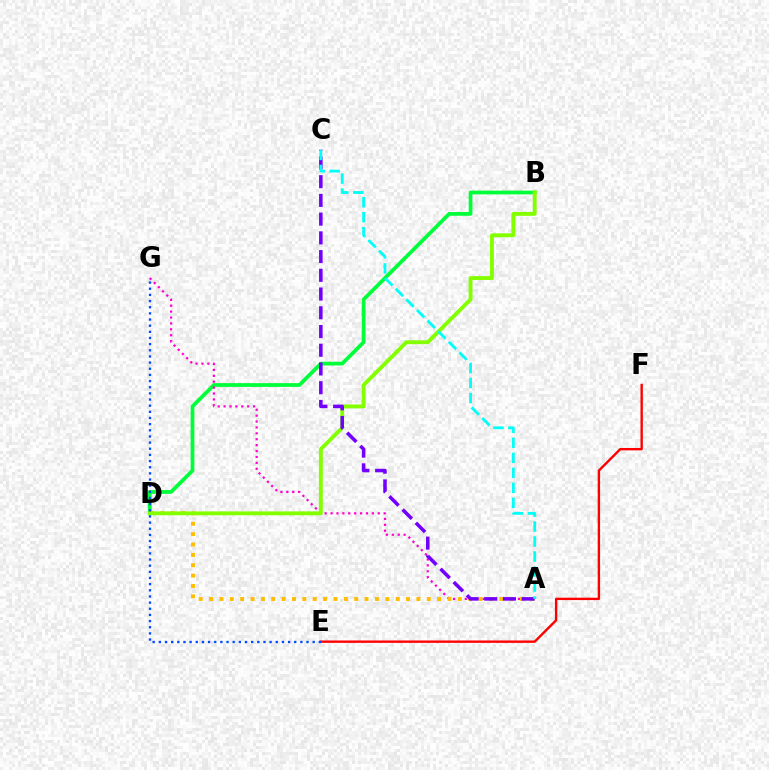{('B', 'D'): [{'color': '#00ff39', 'line_style': 'solid', 'thickness': 2.7}, {'color': '#84ff00', 'line_style': 'solid', 'thickness': 2.79}], ('E', 'F'): [{'color': '#ff0000', 'line_style': 'solid', 'thickness': 1.71}], ('A', 'G'): [{'color': '#ff00cf', 'line_style': 'dotted', 'thickness': 1.6}], ('A', 'D'): [{'color': '#ffbd00', 'line_style': 'dotted', 'thickness': 2.82}], ('A', 'C'): [{'color': '#7200ff', 'line_style': 'dashed', 'thickness': 2.54}, {'color': '#00fff6', 'line_style': 'dashed', 'thickness': 2.04}], ('E', 'G'): [{'color': '#004bff', 'line_style': 'dotted', 'thickness': 1.67}]}